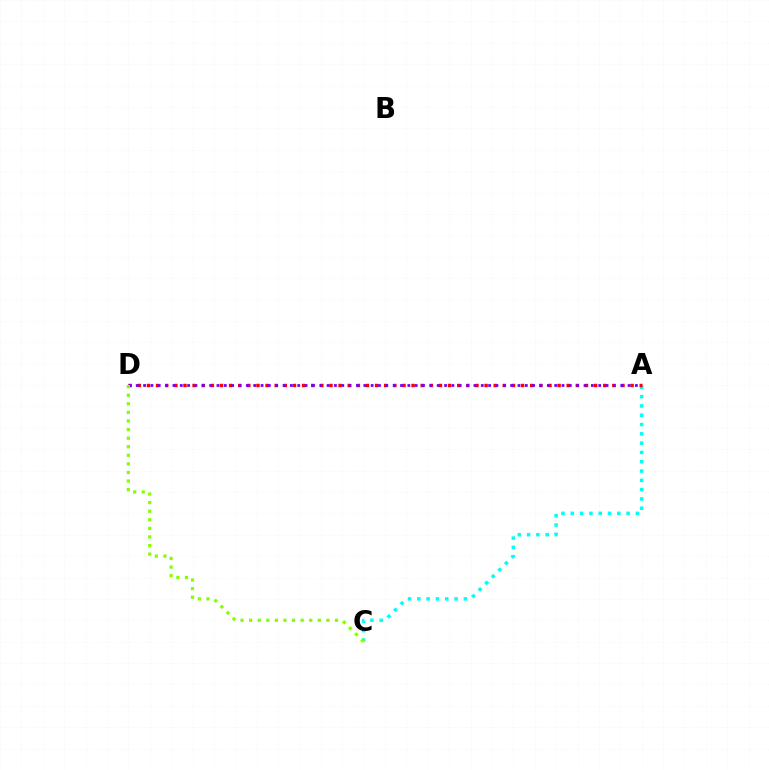{('A', 'C'): [{'color': '#00fff6', 'line_style': 'dotted', 'thickness': 2.53}], ('A', 'D'): [{'color': '#ff0000', 'line_style': 'dotted', 'thickness': 2.48}, {'color': '#7200ff', 'line_style': 'dotted', 'thickness': 1.99}], ('C', 'D'): [{'color': '#84ff00', 'line_style': 'dotted', 'thickness': 2.33}]}